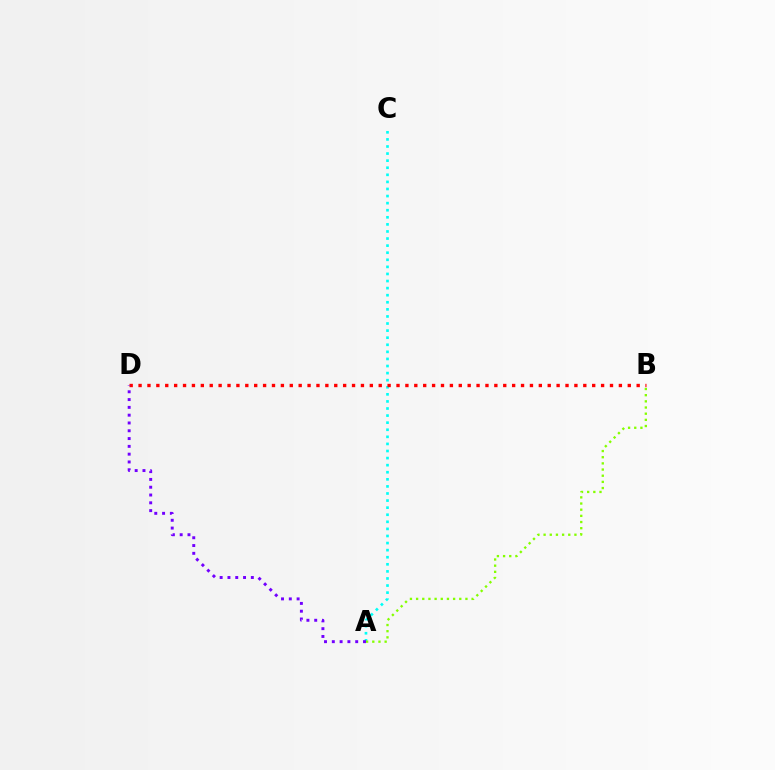{('A', 'C'): [{'color': '#00fff6', 'line_style': 'dotted', 'thickness': 1.92}], ('A', 'B'): [{'color': '#84ff00', 'line_style': 'dotted', 'thickness': 1.68}], ('B', 'D'): [{'color': '#ff0000', 'line_style': 'dotted', 'thickness': 2.42}], ('A', 'D'): [{'color': '#7200ff', 'line_style': 'dotted', 'thickness': 2.12}]}